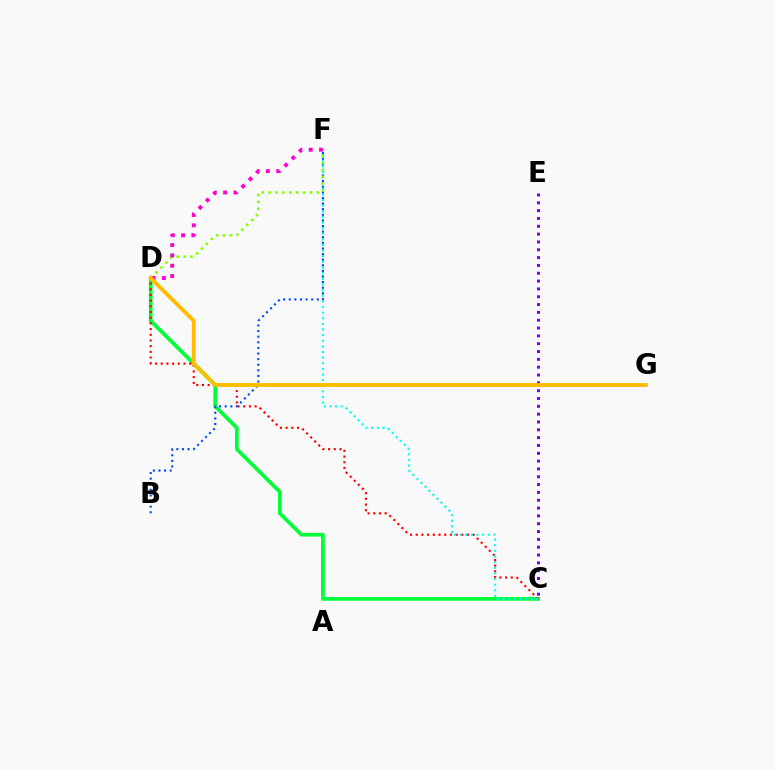{('C', 'D'): [{'color': '#00ff39', 'line_style': 'solid', 'thickness': 2.69}, {'color': '#ff0000', 'line_style': 'dotted', 'thickness': 1.55}], ('C', 'E'): [{'color': '#7200ff', 'line_style': 'dotted', 'thickness': 2.13}], ('C', 'F'): [{'color': '#00fff6', 'line_style': 'dotted', 'thickness': 1.53}], ('B', 'F'): [{'color': '#004bff', 'line_style': 'dotted', 'thickness': 1.52}], ('D', 'F'): [{'color': '#84ff00', 'line_style': 'dotted', 'thickness': 1.87}, {'color': '#ff00cf', 'line_style': 'dotted', 'thickness': 2.8}], ('D', 'G'): [{'color': '#ffbd00', 'line_style': 'solid', 'thickness': 2.8}]}